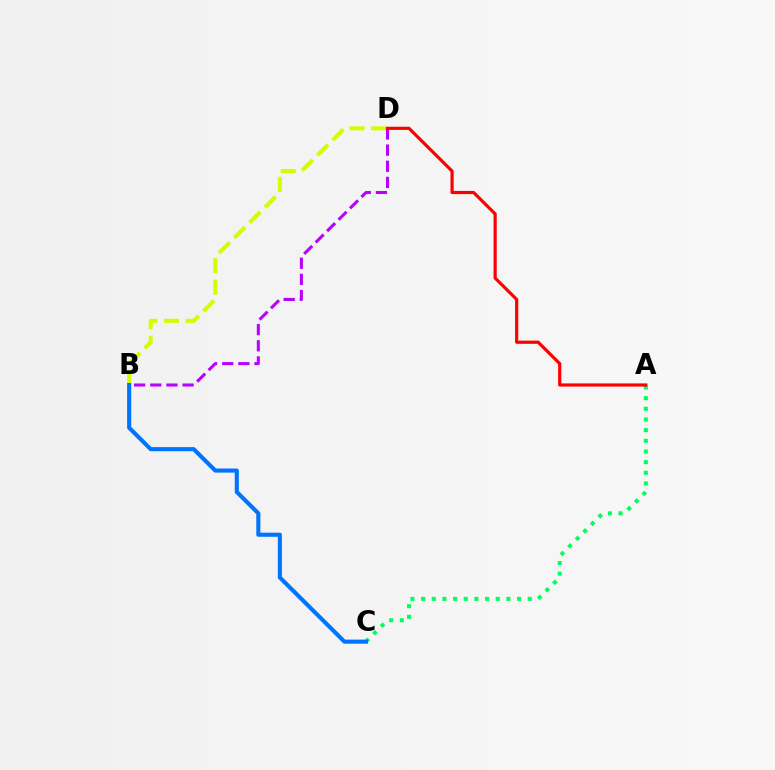{('B', 'D'): [{'color': '#d1ff00', 'line_style': 'dashed', 'thickness': 2.94}, {'color': '#b900ff', 'line_style': 'dashed', 'thickness': 2.19}], ('A', 'C'): [{'color': '#00ff5c', 'line_style': 'dotted', 'thickness': 2.9}], ('B', 'C'): [{'color': '#0074ff', 'line_style': 'solid', 'thickness': 2.95}], ('A', 'D'): [{'color': '#ff0000', 'line_style': 'solid', 'thickness': 2.3}]}